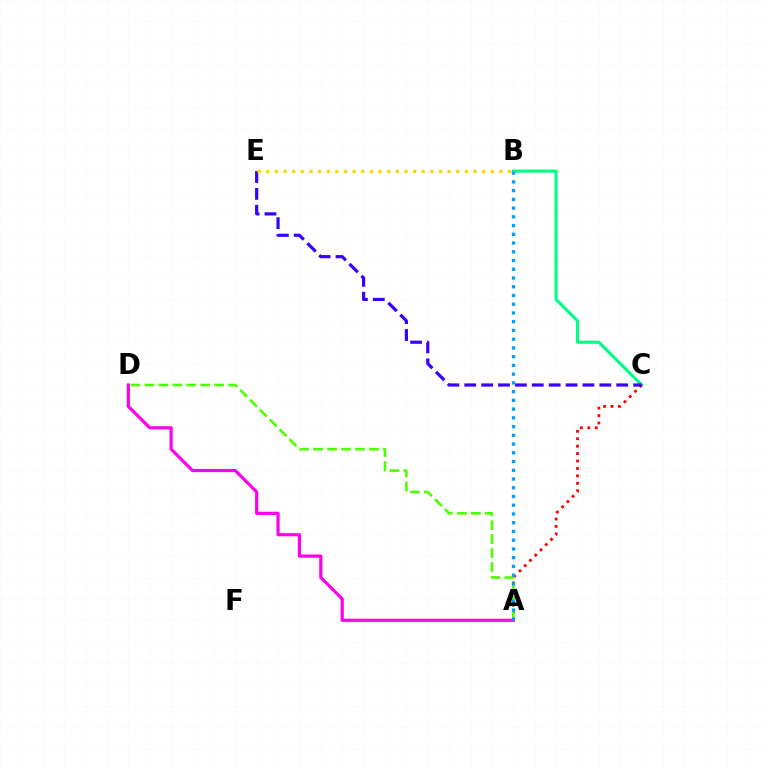{('B', 'C'): [{'color': '#00ff86', 'line_style': 'solid', 'thickness': 2.23}], ('A', 'C'): [{'color': '#ff0000', 'line_style': 'dotted', 'thickness': 2.02}], ('C', 'E'): [{'color': '#3700ff', 'line_style': 'dashed', 'thickness': 2.29}], ('A', 'D'): [{'color': '#4fff00', 'line_style': 'dashed', 'thickness': 1.9}, {'color': '#ff00ed', 'line_style': 'solid', 'thickness': 2.29}], ('B', 'E'): [{'color': '#ffd500', 'line_style': 'dotted', 'thickness': 2.35}], ('A', 'B'): [{'color': '#009eff', 'line_style': 'dotted', 'thickness': 2.37}]}